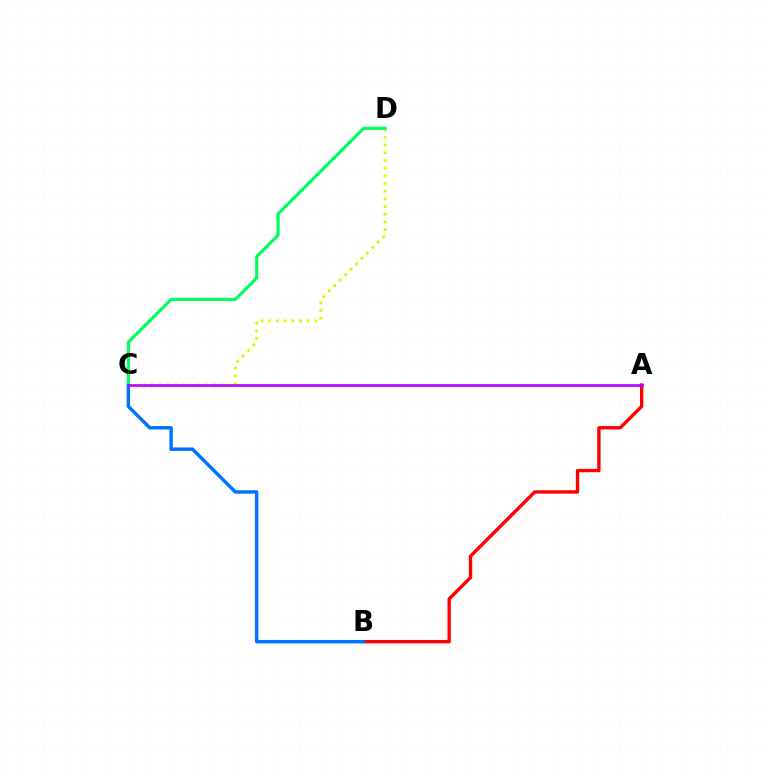{('C', 'D'): [{'color': '#d1ff00', 'line_style': 'dotted', 'thickness': 2.09}, {'color': '#00ff5c', 'line_style': 'solid', 'thickness': 2.27}], ('A', 'B'): [{'color': '#ff0000', 'line_style': 'solid', 'thickness': 2.42}], ('B', 'C'): [{'color': '#0074ff', 'line_style': 'solid', 'thickness': 2.48}], ('A', 'C'): [{'color': '#b900ff', 'line_style': 'solid', 'thickness': 1.89}]}